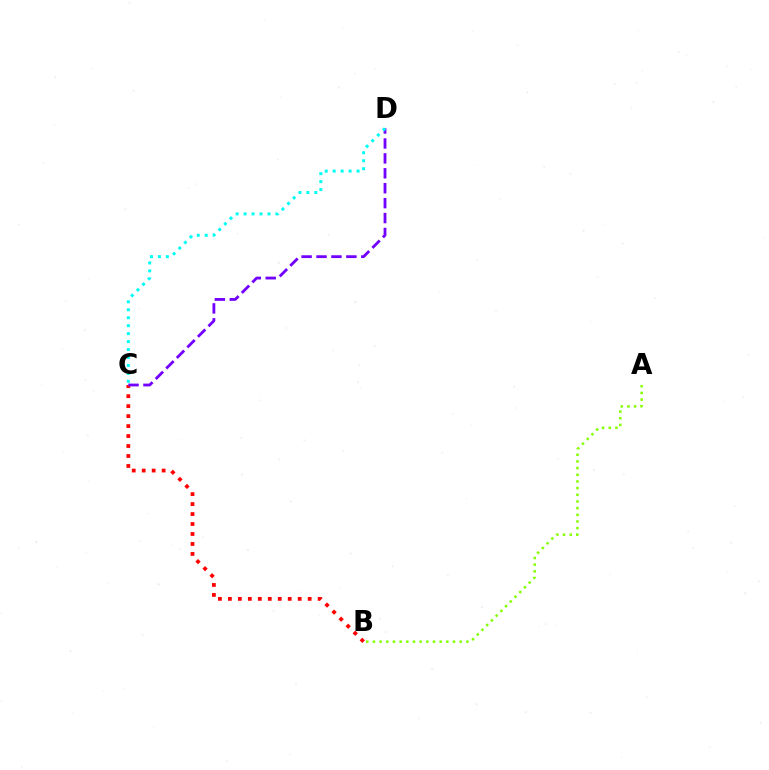{('B', 'C'): [{'color': '#ff0000', 'line_style': 'dotted', 'thickness': 2.71}], ('C', 'D'): [{'color': '#7200ff', 'line_style': 'dashed', 'thickness': 2.03}, {'color': '#00fff6', 'line_style': 'dotted', 'thickness': 2.16}], ('A', 'B'): [{'color': '#84ff00', 'line_style': 'dotted', 'thickness': 1.81}]}